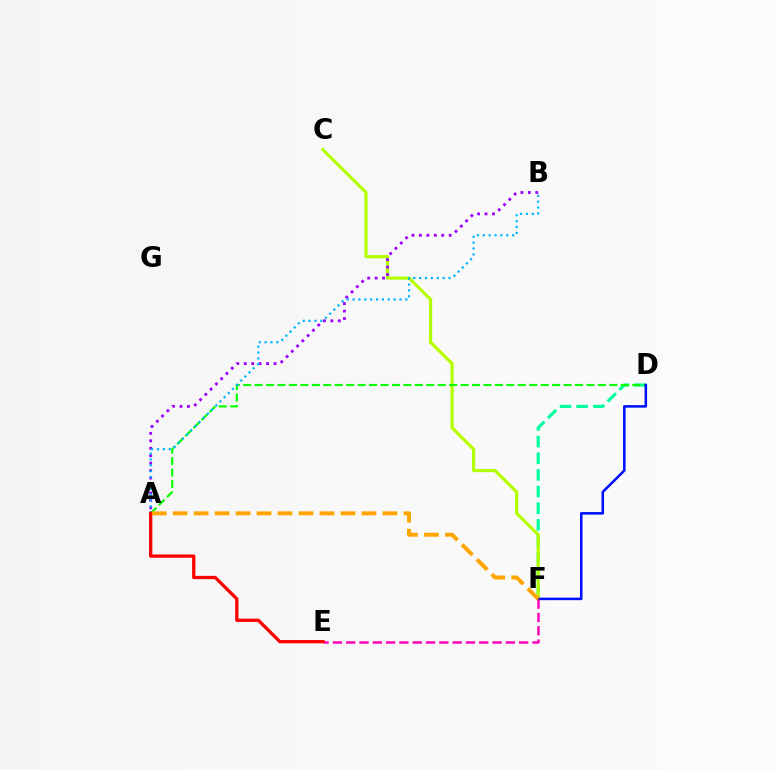{('D', 'F'): [{'color': '#00ff9d', 'line_style': 'dashed', 'thickness': 2.26}, {'color': '#0010ff', 'line_style': 'solid', 'thickness': 1.83}], ('C', 'F'): [{'color': '#b3ff00', 'line_style': 'solid', 'thickness': 2.29}], ('A', 'B'): [{'color': '#9b00ff', 'line_style': 'dotted', 'thickness': 2.02}, {'color': '#00b5ff', 'line_style': 'dotted', 'thickness': 1.59}], ('A', 'D'): [{'color': '#08ff00', 'line_style': 'dashed', 'thickness': 1.55}], ('E', 'F'): [{'color': '#ff00bd', 'line_style': 'dashed', 'thickness': 1.81}], ('A', 'E'): [{'color': '#ff0000', 'line_style': 'solid', 'thickness': 2.37}], ('A', 'F'): [{'color': '#ffa500', 'line_style': 'dashed', 'thickness': 2.85}]}